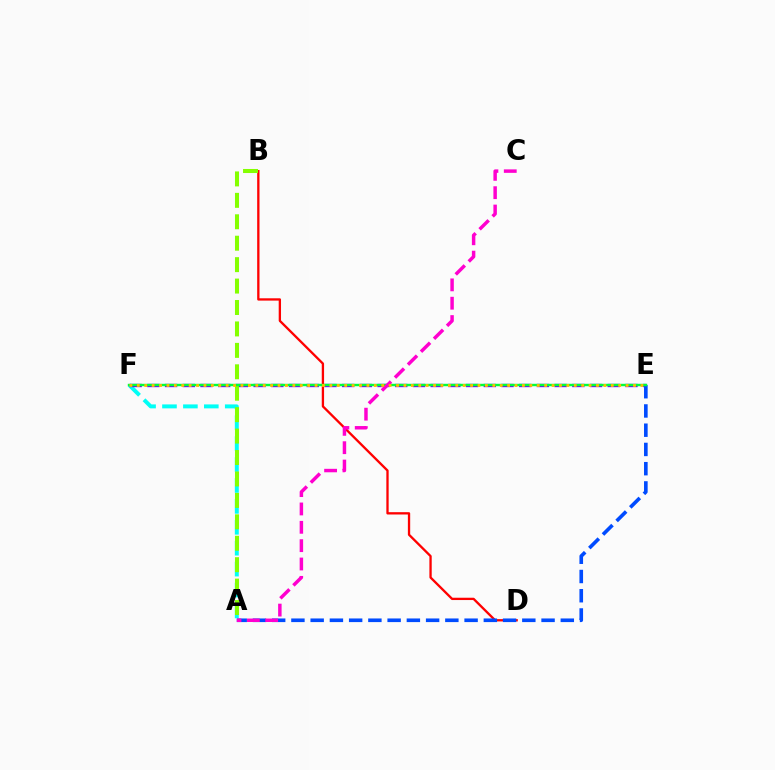{('B', 'D'): [{'color': '#ff0000', 'line_style': 'solid', 'thickness': 1.67}], ('A', 'F'): [{'color': '#00fff6', 'line_style': 'dashed', 'thickness': 2.84}], ('E', 'F'): [{'color': '#7200ff', 'line_style': 'dashed', 'thickness': 2.41}, {'color': '#00ff39', 'line_style': 'solid', 'thickness': 1.75}, {'color': '#ffbd00', 'line_style': 'dotted', 'thickness': 2.01}], ('A', 'B'): [{'color': '#84ff00', 'line_style': 'dashed', 'thickness': 2.91}], ('A', 'E'): [{'color': '#004bff', 'line_style': 'dashed', 'thickness': 2.61}], ('A', 'C'): [{'color': '#ff00cf', 'line_style': 'dashed', 'thickness': 2.49}]}